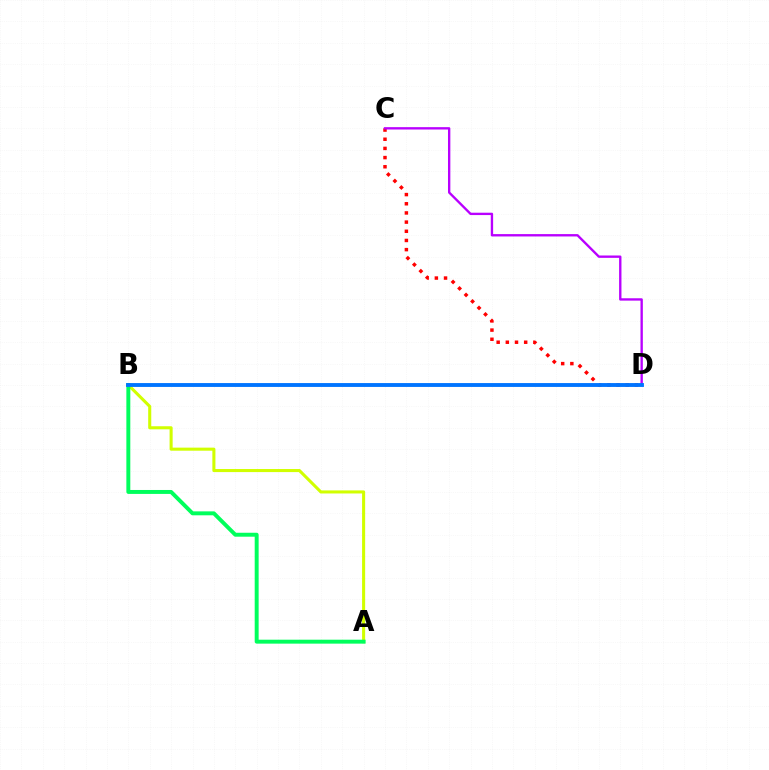{('C', 'D'): [{'color': '#ff0000', 'line_style': 'dotted', 'thickness': 2.49}, {'color': '#b900ff', 'line_style': 'solid', 'thickness': 1.7}], ('A', 'B'): [{'color': '#d1ff00', 'line_style': 'solid', 'thickness': 2.21}, {'color': '#00ff5c', 'line_style': 'solid', 'thickness': 2.83}], ('B', 'D'): [{'color': '#0074ff', 'line_style': 'solid', 'thickness': 2.78}]}